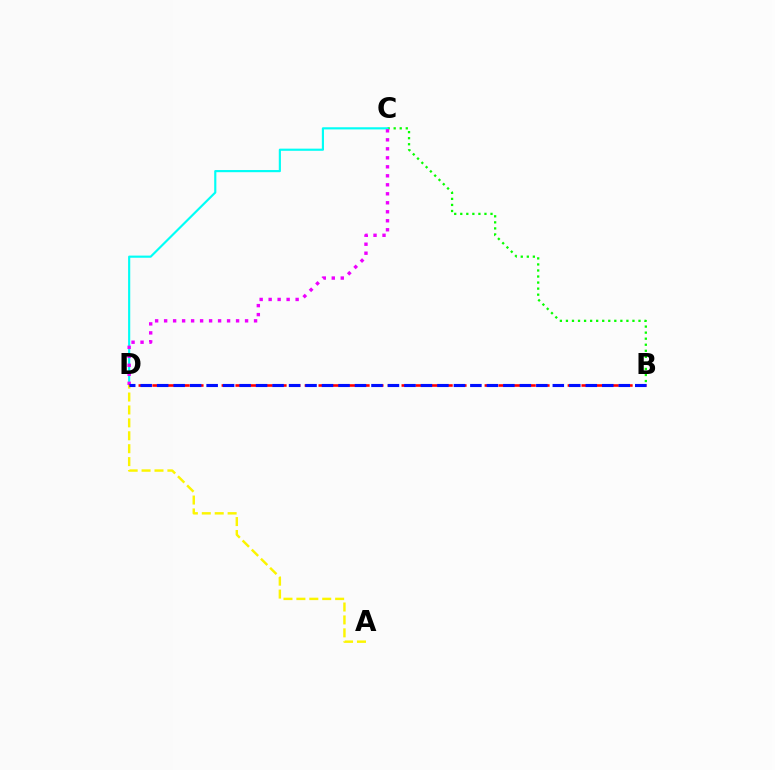{('B', 'C'): [{'color': '#08ff00', 'line_style': 'dotted', 'thickness': 1.64}], ('C', 'D'): [{'color': '#00fff6', 'line_style': 'solid', 'thickness': 1.55}, {'color': '#ee00ff', 'line_style': 'dotted', 'thickness': 2.44}], ('A', 'D'): [{'color': '#fcf500', 'line_style': 'dashed', 'thickness': 1.75}], ('B', 'D'): [{'color': '#ff0000', 'line_style': 'dashed', 'thickness': 1.88}, {'color': '#0010ff', 'line_style': 'dashed', 'thickness': 2.24}]}